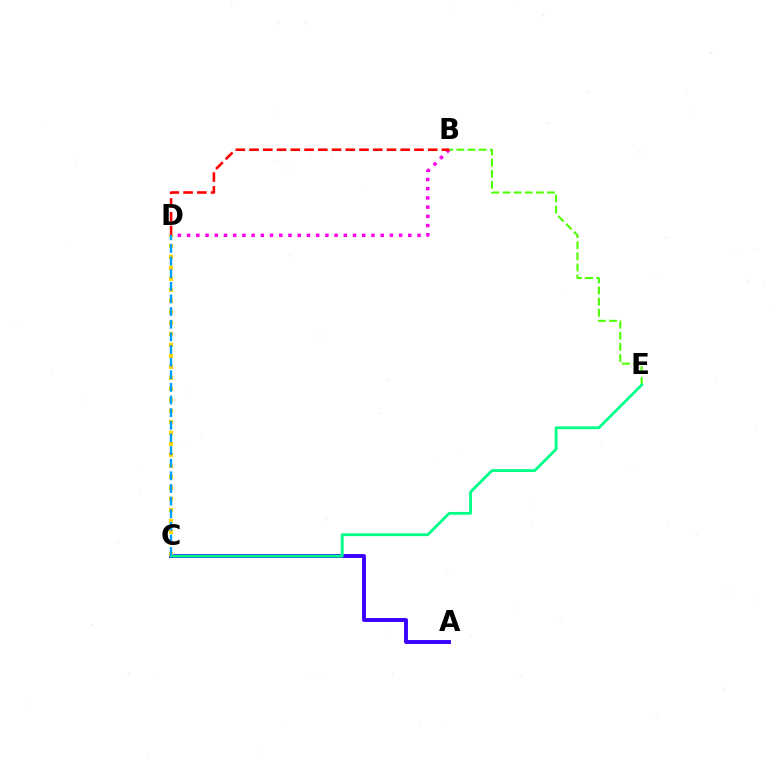{('A', 'C'): [{'color': '#3700ff', 'line_style': 'solid', 'thickness': 2.8}], ('B', 'E'): [{'color': '#4fff00', 'line_style': 'dashed', 'thickness': 1.51}], ('C', 'D'): [{'color': '#ffd500', 'line_style': 'dotted', 'thickness': 2.99}, {'color': '#009eff', 'line_style': 'dashed', 'thickness': 1.72}], ('B', 'D'): [{'color': '#ff00ed', 'line_style': 'dotted', 'thickness': 2.5}, {'color': '#ff0000', 'line_style': 'dashed', 'thickness': 1.87}], ('C', 'E'): [{'color': '#00ff86', 'line_style': 'solid', 'thickness': 2.02}]}